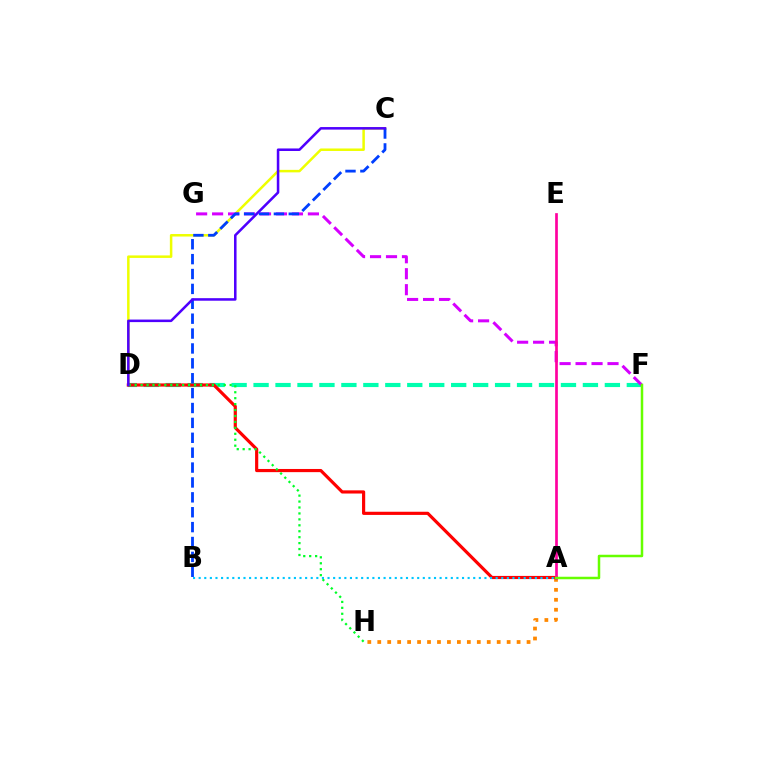{('C', 'D'): [{'color': '#eeff00', 'line_style': 'solid', 'thickness': 1.8}, {'color': '#4f00ff', 'line_style': 'solid', 'thickness': 1.83}], ('A', 'H'): [{'color': '#ff8800', 'line_style': 'dotted', 'thickness': 2.7}], ('D', 'F'): [{'color': '#00ffaf', 'line_style': 'dashed', 'thickness': 2.98}], ('F', 'G'): [{'color': '#d600ff', 'line_style': 'dashed', 'thickness': 2.17}], ('A', 'D'): [{'color': '#ff0000', 'line_style': 'solid', 'thickness': 2.28}], ('D', 'H'): [{'color': '#00ff27', 'line_style': 'dotted', 'thickness': 1.61}], ('A', 'B'): [{'color': '#00c7ff', 'line_style': 'dotted', 'thickness': 1.52}], ('B', 'C'): [{'color': '#003fff', 'line_style': 'dashed', 'thickness': 2.02}], ('A', 'E'): [{'color': '#ff00a0', 'line_style': 'solid', 'thickness': 1.93}], ('A', 'F'): [{'color': '#66ff00', 'line_style': 'solid', 'thickness': 1.8}]}